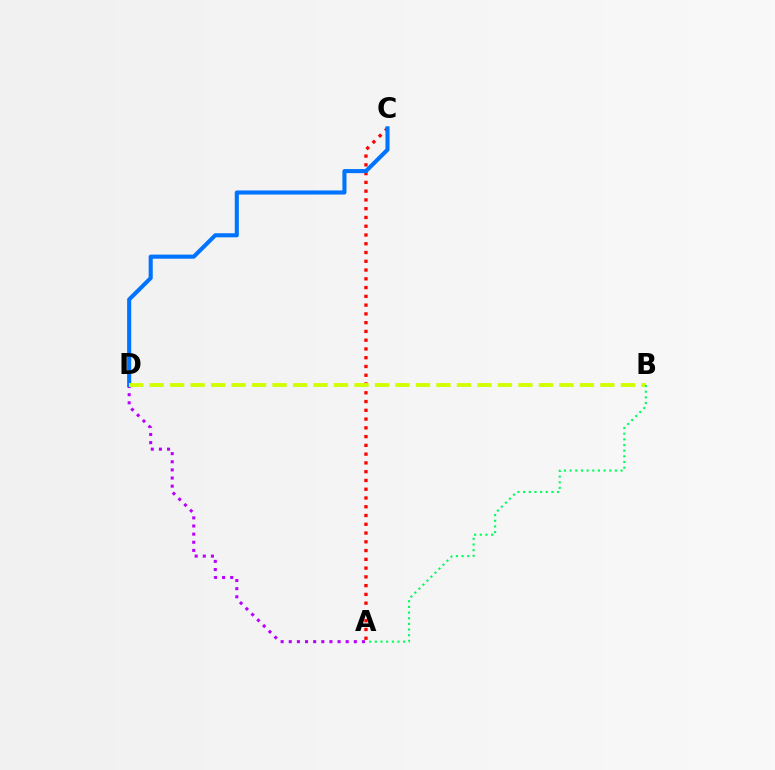{('A', 'C'): [{'color': '#ff0000', 'line_style': 'dotted', 'thickness': 2.38}], ('A', 'D'): [{'color': '#b900ff', 'line_style': 'dotted', 'thickness': 2.21}], ('C', 'D'): [{'color': '#0074ff', 'line_style': 'solid', 'thickness': 2.94}], ('B', 'D'): [{'color': '#d1ff00', 'line_style': 'dashed', 'thickness': 2.78}], ('A', 'B'): [{'color': '#00ff5c', 'line_style': 'dotted', 'thickness': 1.54}]}